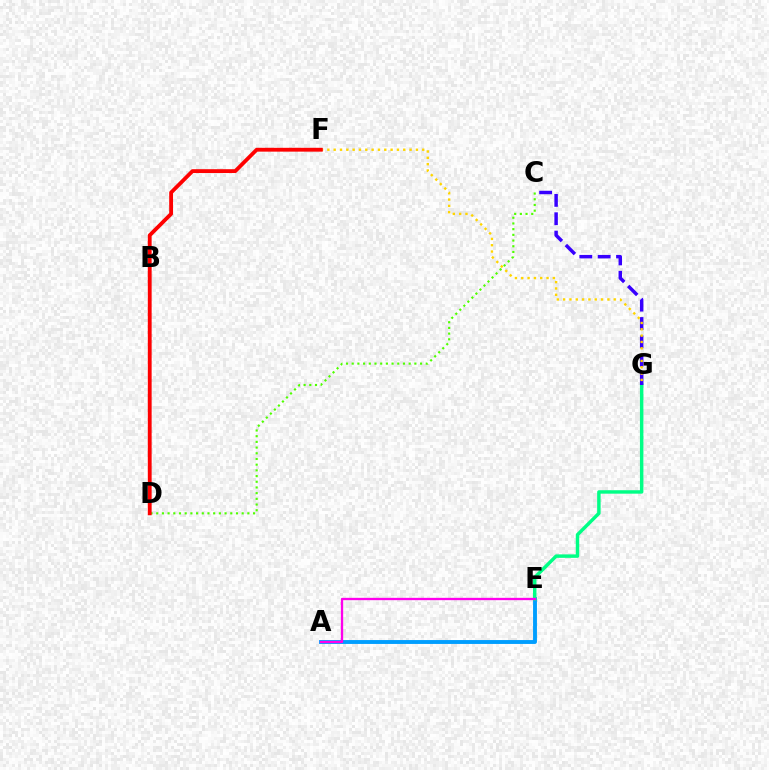{('A', 'E'): [{'color': '#009eff', 'line_style': 'solid', 'thickness': 2.79}, {'color': '#ff00ed', 'line_style': 'solid', 'thickness': 1.67}], ('E', 'G'): [{'color': '#00ff86', 'line_style': 'solid', 'thickness': 2.49}], ('C', 'D'): [{'color': '#4fff00', 'line_style': 'dotted', 'thickness': 1.55}], ('C', 'G'): [{'color': '#3700ff', 'line_style': 'dashed', 'thickness': 2.49}], ('F', 'G'): [{'color': '#ffd500', 'line_style': 'dotted', 'thickness': 1.72}], ('D', 'F'): [{'color': '#ff0000', 'line_style': 'solid', 'thickness': 2.76}]}